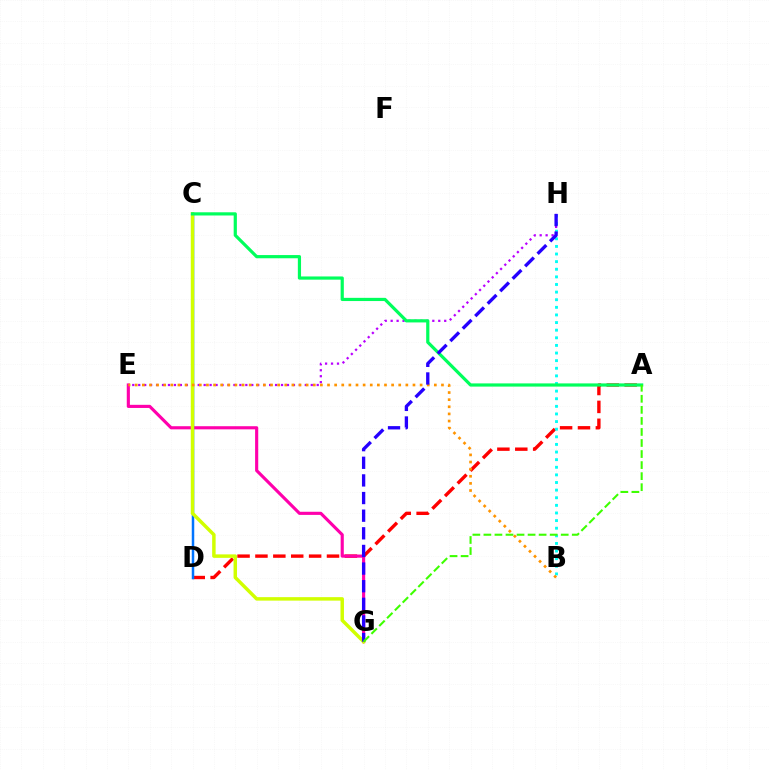{('A', 'D'): [{'color': '#ff0000', 'line_style': 'dashed', 'thickness': 2.43}], ('E', 'G'): [{'color': '#ff00ac', 'line_style': 'solid', 'thickness': 2.26}], ('B', 'H'): [{'color': '#00fff6', 'line_style': 'dotted', 'thickness': 2.07}], ('E', 'H'): [{'color': '#b900ff', 'line_style': 'dotted', 'thickness': 1.62}], ('C', 'D'): [{'color': '#0074ff', 'line_style': 'solid', 'thickness': 1.79}], ('C', 'G'): [{'color': '#d1ff00', 'line_style': 'solid', 'thickness': 2.5}], ('B', 'E'): [{'color': '#ff9400', 'line_style': 'dotted', 'thickness': 1.94}], ('A', 'C'): [{'color': '#00ff5c', 'line_style': 'solid', 'thickness': 2.3}], ('G', 'H'): [{'color': '#2500ff', 'line_style': 'dashed', 'thickness': 2.4}], ('A', 'G'): [{'color': '#3dff00', 'line_style': 'dashed', 'thickness': 1.5}]}